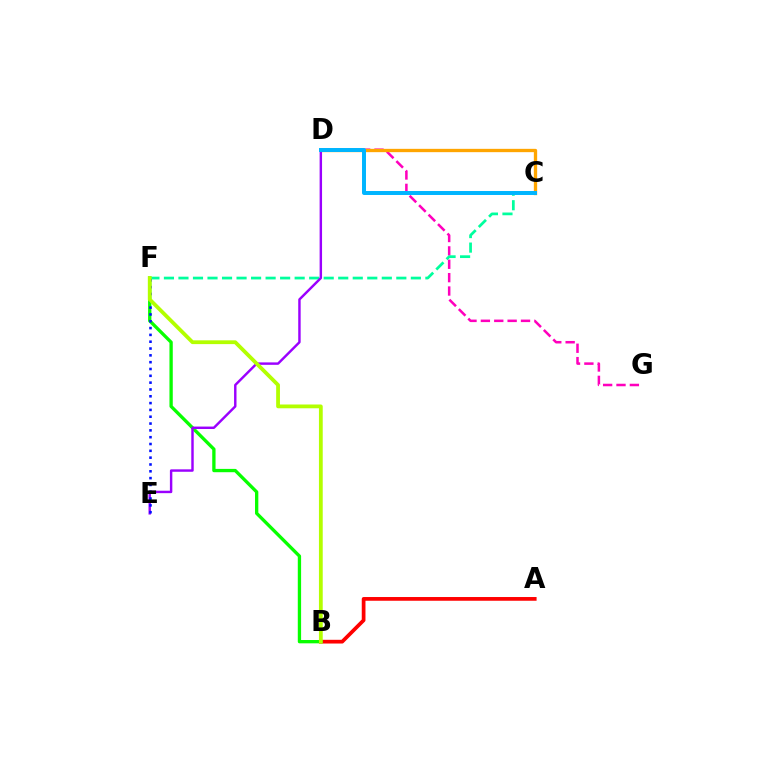{('D', 'G'): [{'color': '#ff00bd', 'line_style': 'dashed', 'thickness': 1.82}], ('A', 'B'): [{'color': '#ff0000', 'line_style': 'solid', 'thickness': 2.68}], ('B', 'F'): [{'color': '#08ff00', 'line_style': 'solid', 'thickness': 2.38}, {'color': '#b3ff00', 'line_style': 'solid', 'thickness': 2.72}], ('C', 'D'): [{'color': '#ffa500', 'line_style': 'solid', 'thickness': 2.39}, {'color': '#00b5ff', 'line_style': 'solid', 'thickness': 2.86}], ('C', 'F'): [{'color': '#00ff9d', 'line_style': 'dashed', 'thickness': 1.97}], ('D', 'E'): [{'color': '#9b00ff', 'line_style': 'solid', 'thickness': 1.75}], ('E', 'F'): [{'color': '#0010ff', 'line_style': 'dotted', 'thickness': 1.85}]}